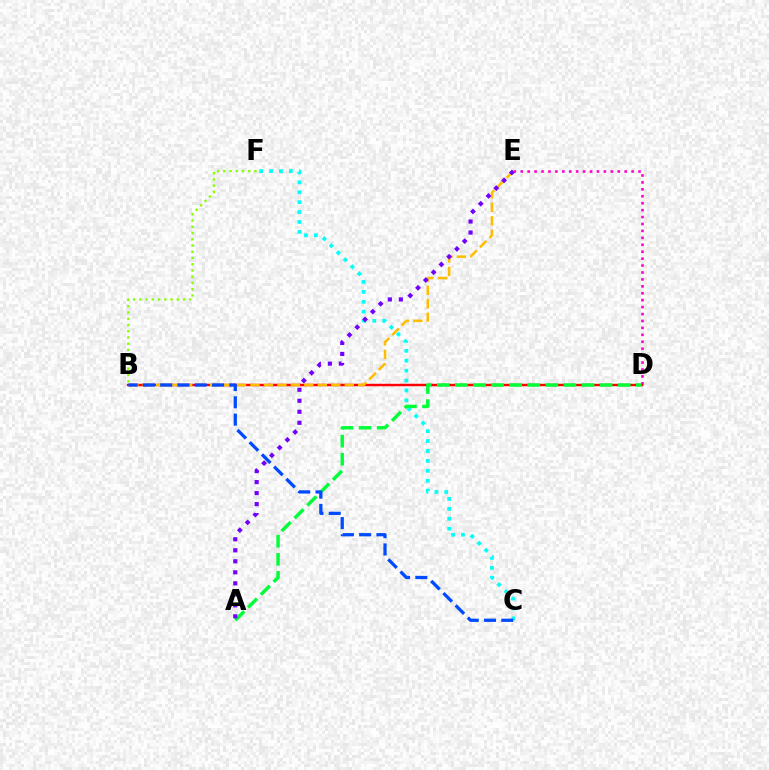{('D', 'E'): [{'color': '#ff00cf', 'line_style': 'dotted', 'thickness': 1.88}], ('B', 'F'): [{'color': '#84ff00', 'line_style': 'dotted', 'thickness': 1.7}], ('C', 'F'): [{'color': '#00fff6', 'line_style': 'dotted', 'thickness': 2.69}], ('B', 'D'): [{'color': '#ff0000', 'line_style': 'solid', 'thickness': 1.75}], ('B', 'E'): [{'color': '#ffbd00', 'line_style': 'dashed', 'thickness': 1.83}], ('A', 'D'): [{'color': '#00ff39', 'line_style': 'dashed', 'thickness': 2.46}], ('B', 'C'): [{'color': '#004bff', 'line_style': 'dashed', 'thickness': 2.35}], ('A', 'E'): [{'color': '#7200ff', 'line_style': 'dotted', 'thickness': 2.99}]}